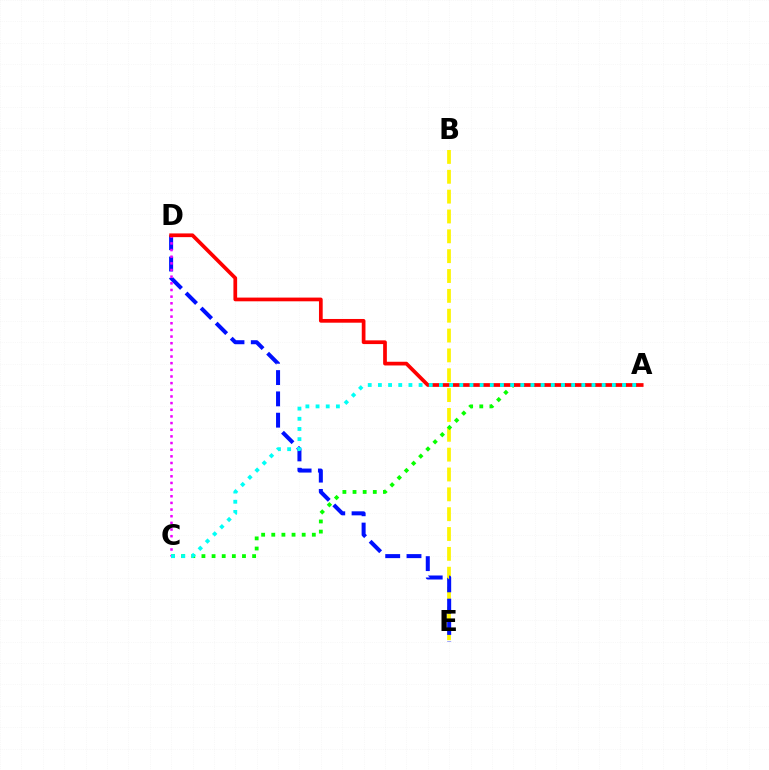{('B', 'E'): [{'color': '#fcf500', 'line_style': 'dashed', 'thickness': 2.7}], ('D', 'E'): [{'color': '#0010ff', 'line_style': 'dashed', 'thickness': 2.89}], ('A', 'C'): [{'color': '#08ff00', 'line_style': 'dotted', 'thickness': 2.75}, {'color': '#00fff6', 'line_style': 'dotted', 'thickness': 2.76}], ('C', 'D'): [{'color': '#ee00ff', 'line_style': 'dotted', 'thickness': 1.81}], ('A', 'D'): [{'color': '#ff0000', 'line_style': 'solid', 'thickness': 2.68}]}